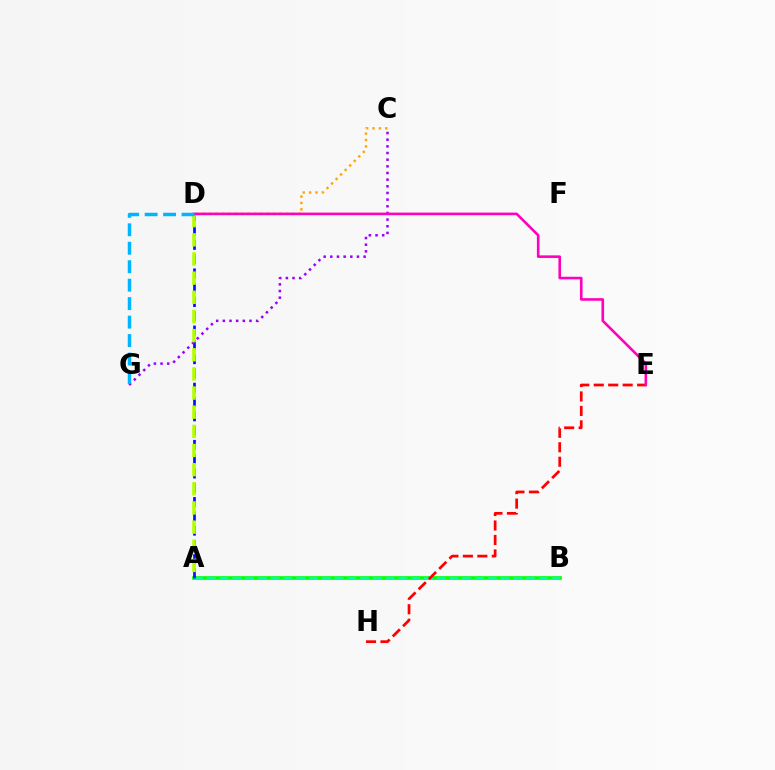{('A', 'B'): [{'color': '#08ff00', 'line_style': 'solid', 'thickness': 2.65}, {'color': '#00ff9d', 'line_style': 'dashed', 'thickness': 1.74}], ('A', 'D'): [{'color': '#0010ff', 'line_style': 'dashed', 'thickness': 1.94}, {'color': '#b3ff00', 'line_style': 'dashed', 'thickness': 2.6}], ('C', 'D'): [{'color': '#ffa500', 'line_style': 'dotted', 'thickness': 1.74}], ('C', 'G'): [{'color': '#9b00ff', 'line_style': 'dotted', 'thickness': 1.81}], ('E', 'H'): [{'color': '#ff0000', 'line_style': 'dashed', 'thickness': 1.97}], ('D', 'E'): [{'color': '#ff00bd', 'line_style': 'solid', 'thickness': 1.88}], ('D', 'G'): [{'color': '#00b5ff', 'line_style': 'dashed', 'thickness': 2.51}]}